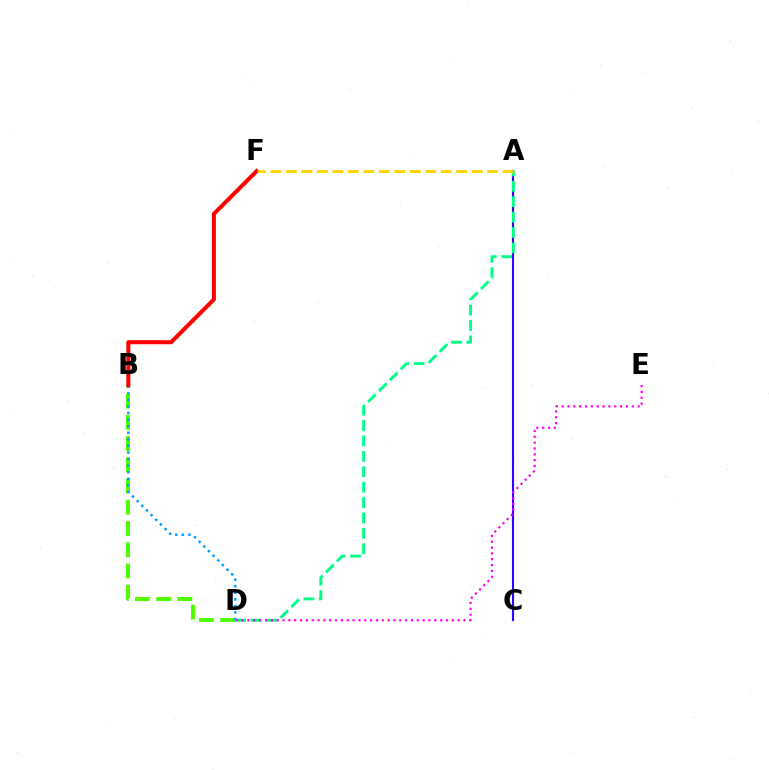{('B', 'D'): [{'color': '#4fff00', 'line_style': 'dashed', 'thickness': 2.88}, {'color': '#009eff', 'line_style': 'dotted', 'thickness': 1.78}], ('A', 'C'): [{'color': '#3700ff', 'line_style': 'solid', 'thickness': 1.52}], ('A', 'D'): [{'color': '#00ff86', 'line_style': 'dashed', 'thickness': 2.09}], ('B', 'F'): [{'color': '#ff0000', 'line_style': 'solid', 'thickness': 2.9}], ('A', 'F'): [{'color': '#ffd500', 'line_style': 'dashed', 'thickness': 2.1}], ('D', 'E'): [{'color': '#ff00ed', 'line_style': 'dotted', 'thickness': 1.59}]}